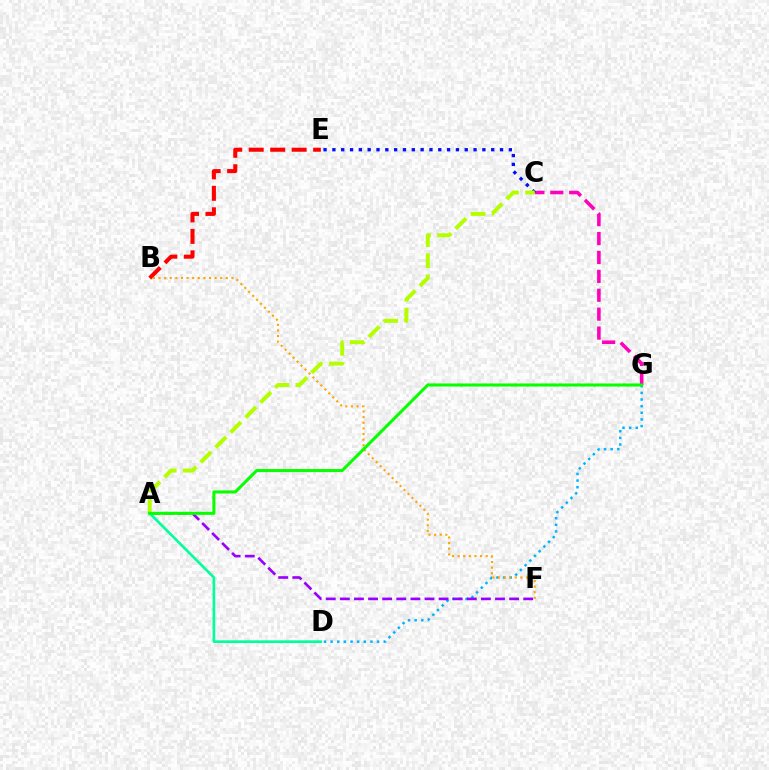{('D', 'G'): [{'color': '#00b5ff', 'line_style': 'dotted', 'thickness': 1.8}], ('B', 'E'): [{'color': '#ff0000', 'line_style': 'dashed', 'thickness': 2.92}], ('C', 'G'): [{'color': '#ff00bd', 'line_style': 'dashed', 'thickness': 2.57}], ('A', 'F'): [{'color': '#9b00ff', 'line_style': 'dashed', 'thickness': 1.92}], ('C', 'E'): [{'color': '#0010ff', 'line_style': 'dotted', 'thickness': 2.4}], ('B', 'F'): [{'color': '#ffa500', 'line_style': 'dotted', 'thickness': 1.52}], ('A', 'C'): [{'color': '#b3ff00', 'line_style': 'dashed', 'thickness': 2.87}], ('A', 'D'): [{'color': '#00ff9d', 'line_style': 'solid', 'thickness': 1.91}], ('A', 'G'): [{'color': '#08ff00', 'line_style': 'solid', 'thickness': 2.21}]}